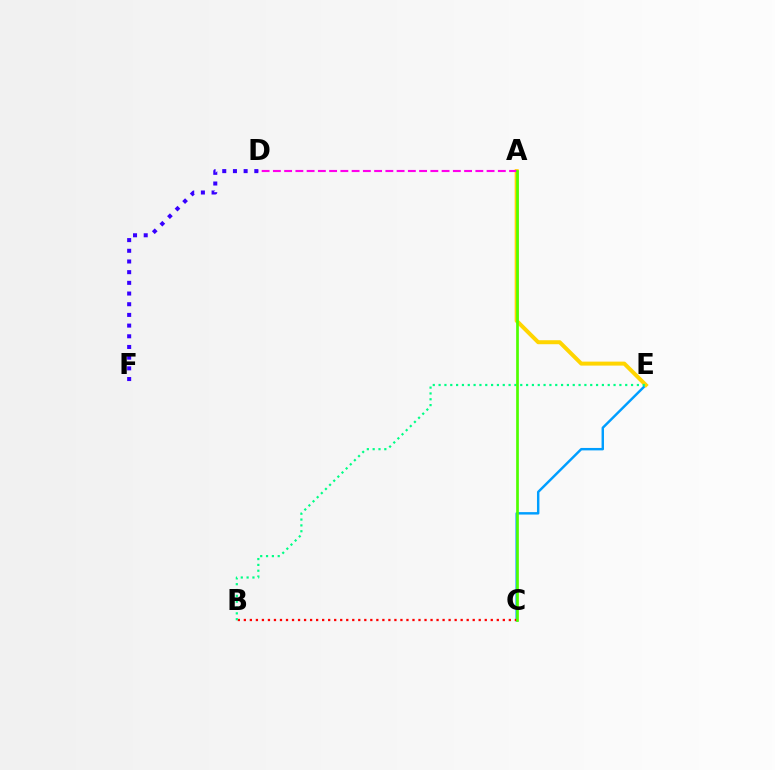{('C', 'E'): [{'color': '#009eff', 'line_style': 'solid', 'thickness': 1.75}], ('B', 'C'): [{'color': '#ff0000', 'line_style': 'dotted', 'thickness': 1.64}], ('A', 'E'): [{'color': '#ffd500', 'line_style': 'solid', 'thickness': 2.87}], ('A', 'D'): [{'color': '#ff00ed', 'line_style': 'dashed', 'thickness': 1.53}], ('D', 'F'): [{'color': '#3700ff', 'line_style': 'dotted', 'thickness': 2.9}], ('B', 'E'): [{'color': '#00ff86', 'line_style': 'dotted', 'thickness': 1.58}], ('A', 'C'): [{'color': '#4fff00', 'line_style': 'solid', 'thickness': 1.95}]}